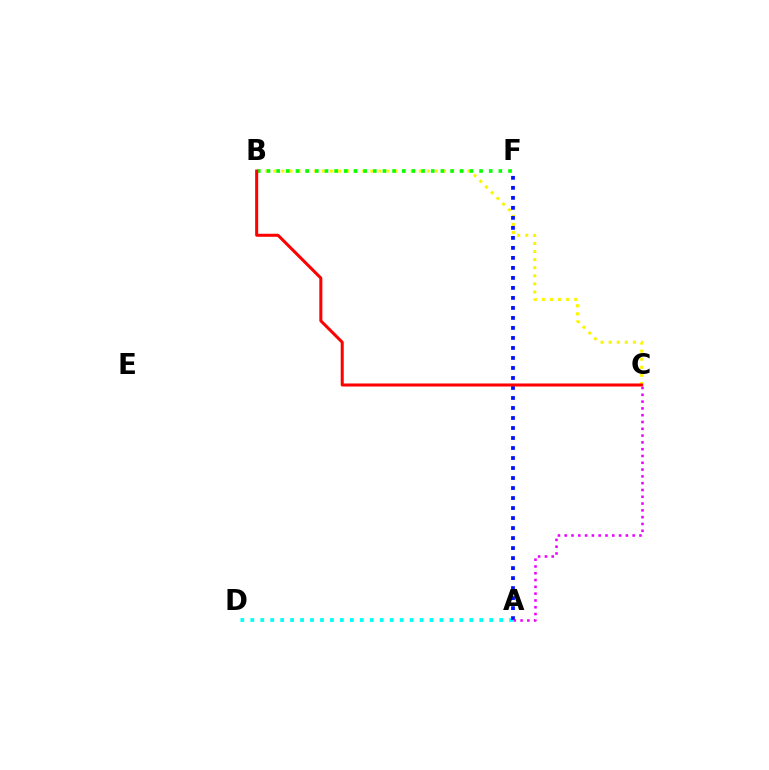{('B', 'C'): [{'color': '#fcf500', 'line_style': 'dotted', 'thickness': 2.2}, {'color': '#ff0000', 'line_style': 'solid', 'thickness': 2.18}], ('A', 'D'): [{'color': '#00fff6', 'line_style': 'dotted', 'thickness': 2.7}], ('B', 'F'): [{'color': '#08ff00', 'line_style': 'dotted', 'thickness': 2.63}], ('A', 'F'): [{'color': '#0010ff', 'line_style': 'dotted', 'thickness': 2.72}], ('A', 'C'): [{'color': '#ee00ff', 'line_style': 'dotted', 'thickness': 1.85}]}